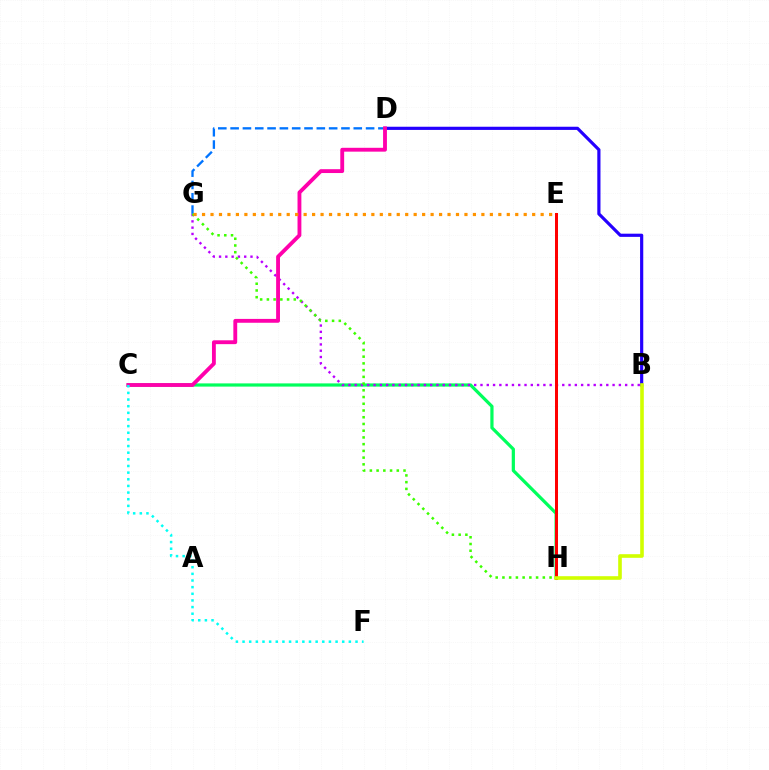{('B', 'D'): [{'color': '#2500ff', 'line_style': 'solid', 'thickness': 2.29}], ('C', 'H'): [{'color': '#00ff5c', 'line_style': 'solid', 'thickness': 2.31}], ('B', 'G'): [{'color': '#b900ff', 'line_style': 'dotted', 'thickness': 1.71}], ('D', 'G'): [{'color': '#0074ff', 'line_style': 'dashed', 'thickness': 1.67}], ('E', 'H'): [{'color': '#ff0000', 'line_style': 'solid', 'thickness': 2.16}], ('C', 'D'): [{'color': '#ff00ac', 'line_style': 'solid', 'thickness': 2.77}], ('B', 'H'): [{'color': '#d1ff00', 'line_style': 'solid', 'thickness': 2.6}], ('G', 'H'): [{'color': '#3dff00', 'line_style': 'dotted', 'thickness': 1.83}], ('C', 'F'): [{'color': '#00fff6', 'line_style': 'dotted', 'thickness': 1.81}], ('E', 'G'): [{'color': '#ff9400', 'line_style': 'dotted', 'thickness': 2.3}]}